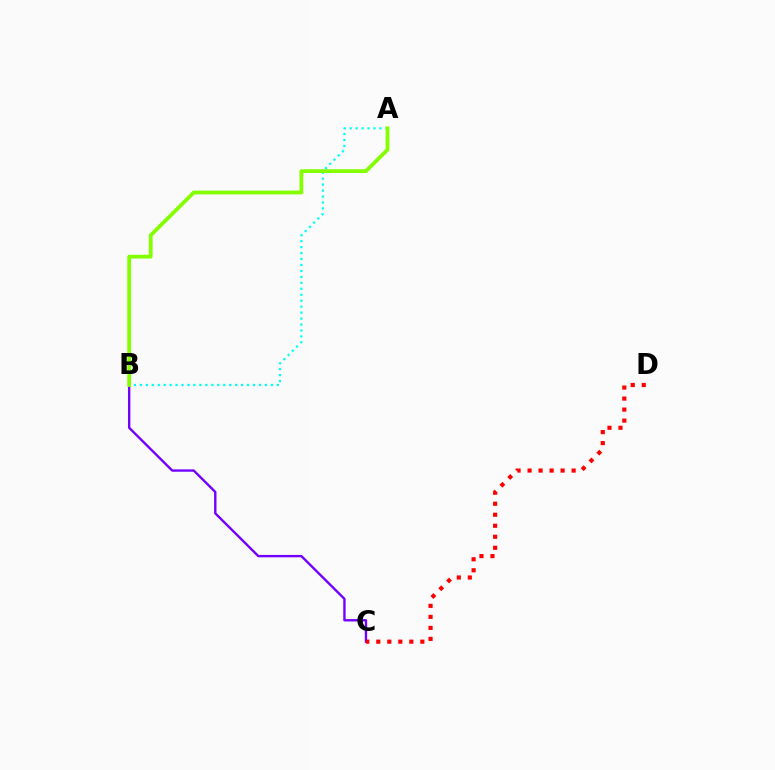{('A', 'B'): [{'color': '#00fff6', 'line_style': 'dotted', 'thickness': 1.62}, {'color': '#84ff00', 'line_style': 'solid', 'thickness': 2.73}], ('B', 'C'): [{'color': '#7200ff', 'line_style': 'solid', 'thickness': 1.71}], ('C', 'D'): [{'color': '#ff0000', 'line_style': 'dotted', 'thickness': 2.99}]}